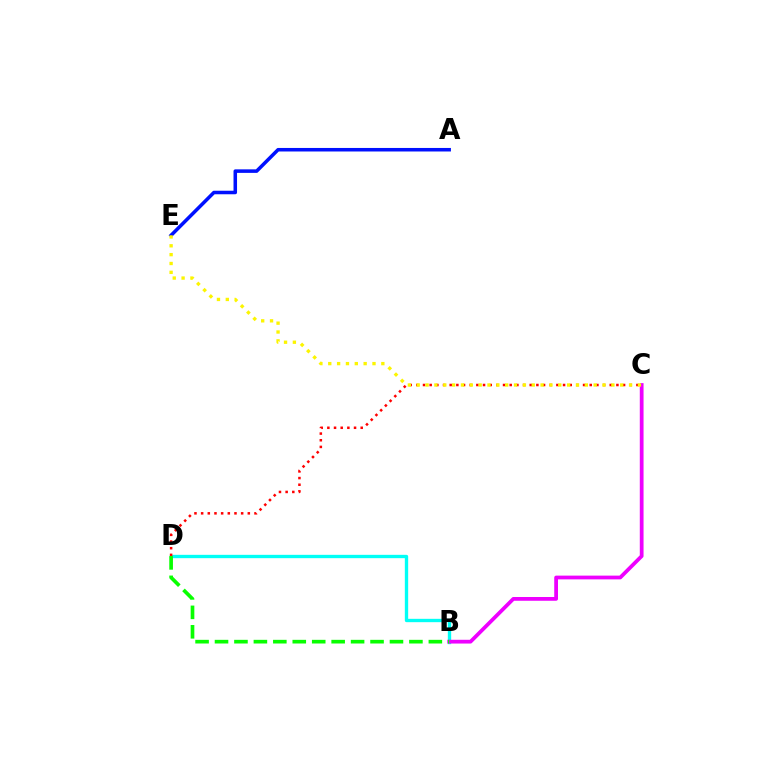{('B', 'D'): [{'color': '#00fff6', 'line_style': 'solid', 'thickness': 2.41}, {'color': '#08ff00', 'line_style': 'dashed', 'thickness': 2.64}], ('A', 'E'): [{'color': '#0010ff', 'line_style': 'solid', 'thickness': 2.54}], ('C', 'D'): [{'color': '#ff0000', 'line_style': 'dotted', 'thickness': 1.81}], ('B', 'C'): [{'color': '#ee00ff', 'line_style': 'solid', 'thickness': 2.71}], ('C', 'E'): [{'color': '#fcf500', 'line_style': 'dotted', 'thickness': 2.4}]}